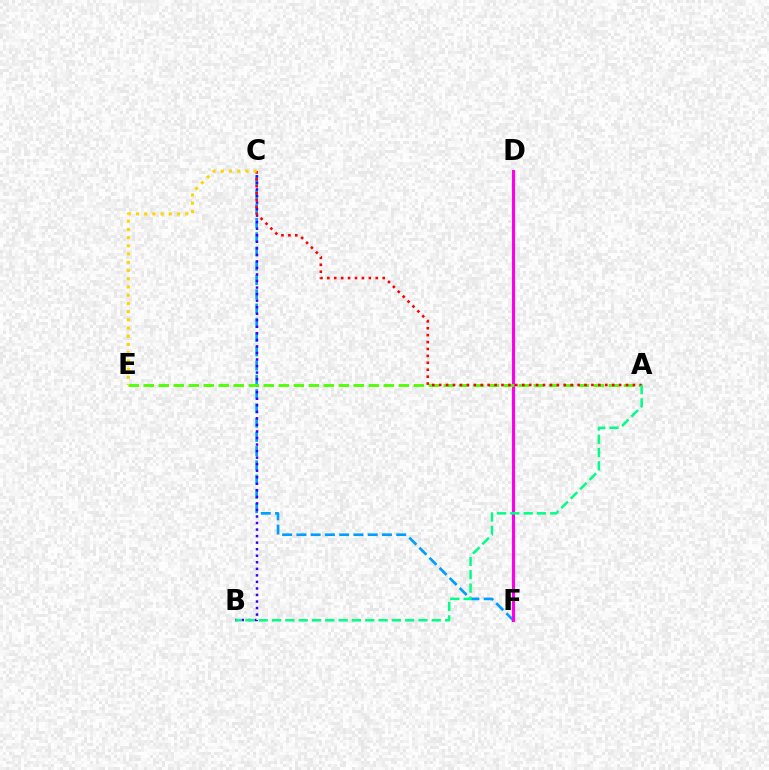{('C', 'F'): [{'color': '#009eff', 'line_style': 'dashed', 'thickness': 1.94}], ('D', 'F'): [{'color': '#ff00ed', 'line_style': 'solid', 'thickness': 2.24}], ('B', 'C'): [{'color': '#3700ff', 'line_style': 'dotted', 'thickness': 1.78}], ('A', 'E'): [{'color': '#4fff00', 'line_style': 'dashed', 'thickness': 2.04}], ('A', 'C'): [{'color': '#ff0000', 'line_style': 'dotted', 'thickness': 1.88}], ('C', 'E'): [{'color': '#ffd500', 'line_style': 'dotted', 'thickness': 2.23}], ('A', 'B'): [{'color': '#00ff86', 'line_style': 'dashed', 'thickness': 1.81}]}